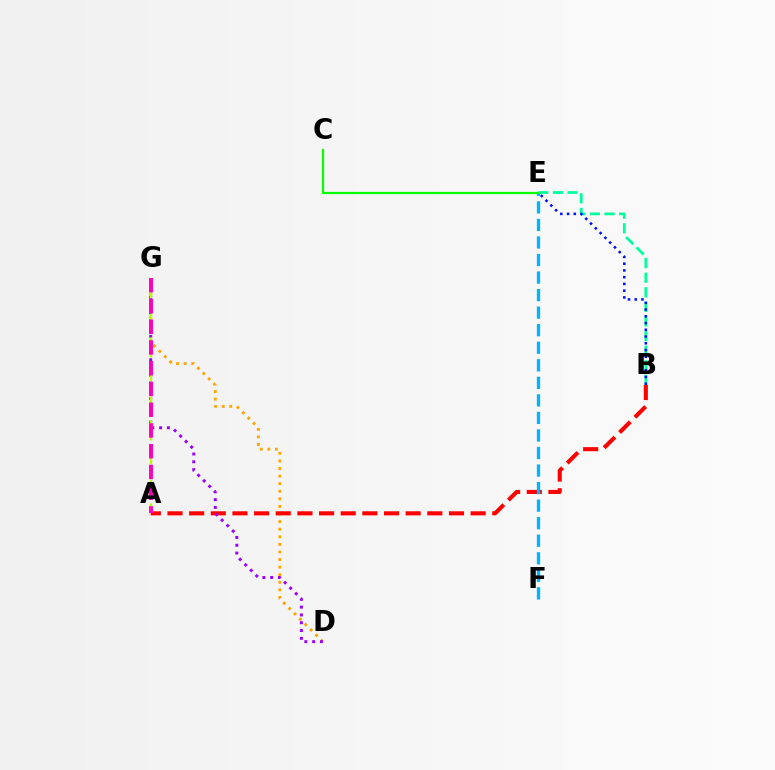{('D', 'G'): [{'color': '#ffa500', 'line_style': 'dotted', 'thickness': 2.06}, {'color': '#9b00ff', 'line_style': 'dotted', 'thickness': 2.12}], ('A', 'B'): [{'color': '#ff0000', 'line_style': 'dashed', 'thickness': 2.94}], ('B', 'E'): [{'color': '#00ff9d', 'line_style': 'dashed', 'thickness': 1.98}, {'color': '#0010ff', 'line_style': 'dotted', 'thickness': 1.83}], ('A', 'G'): [{'color': '#b3ff00', 'line_style': 'dashed', 'thickness': 1.61}, {'color': '#ff00bd', 'line_style': 'dashed', 'thickness': 2.82}], ('E', 'F'): [{'color': '#00b5ff', 'line_style': 'dashed', 'thickness': 2.38}], ('C', 'E'): [{'color': '#08ff00', 'line_style': 'solid', 'thickness': 1.6}]}